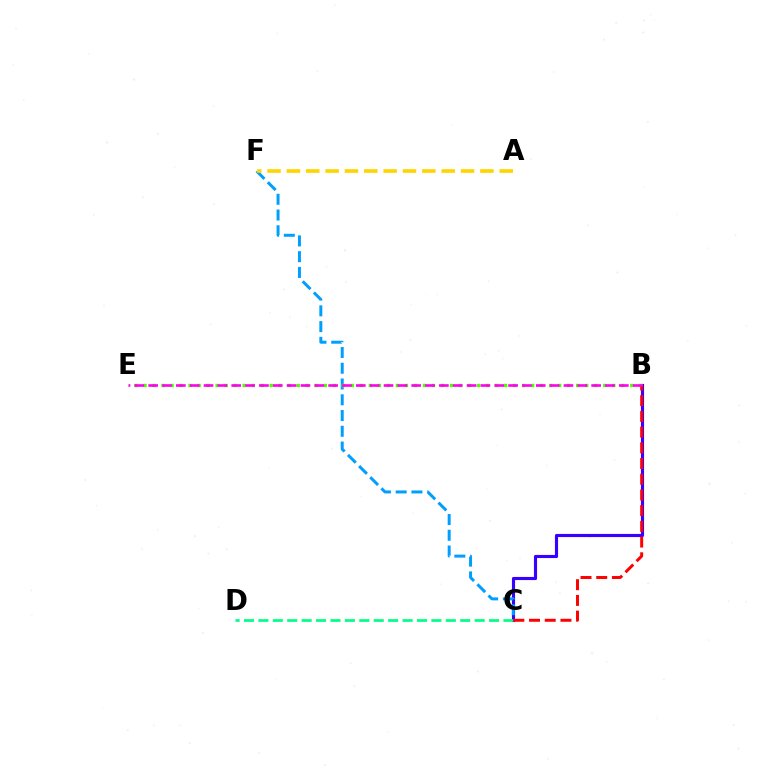{('B', 'C'): [{'color': '#3700ff', 'line_style': 'solid', 'thickness': 2.26}, {'color': '#ff0000', 'line_style': 'dashed', 'thickness': 2.13}], ('C', 'F'): [{'color': '#009eff', 'line_style': 'dashed', 'thickness': 2.14}], ('C', 'D'): [{'color': '#00ff86', 'line_style': 'dashed', 'thickness': 1.96}], ('A', 'F'): [{'color': '#ffd500', 'line_style': 'dashed', 'thickness': 2.63}], ('B', 'E'): [{'color': '#4fff00', 'line_style': 'dotted', 'thickness': 2.45}, {'color': '#ff00ed', 'line_style': 'dashed', 'thickness': 1.88}]}